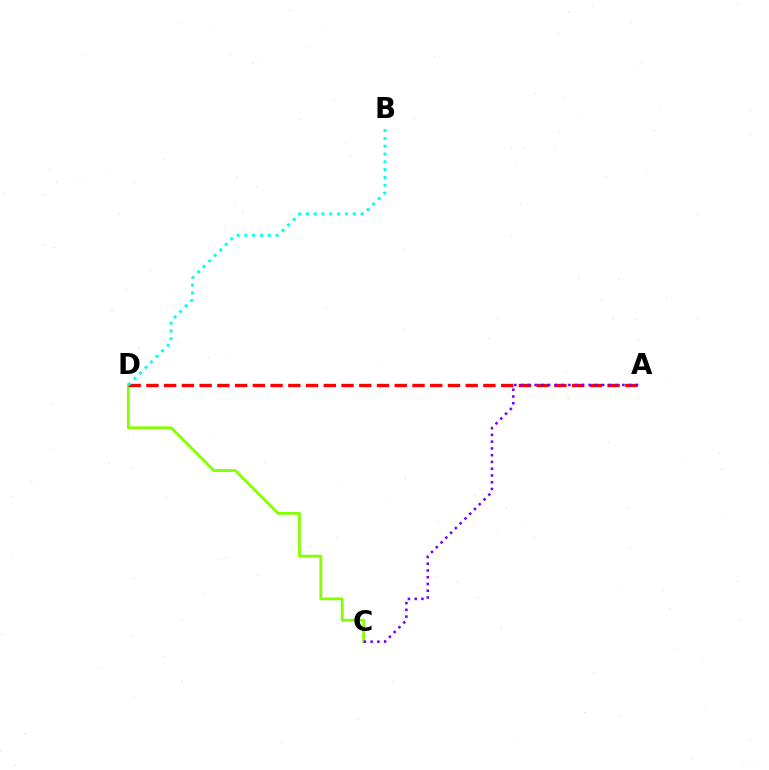{('C', 'D'): [{'color': '#84ff00', 'line_style': 'solid', 'thickness': 2.01}], ('A', 'D'): [{'color': '#ff0000', 'line_style': 'dashed', 'thickness': 2.41}], ('A', 'C'): [{'color': '#7200ff', 'line_style': 'dotted', 'thickness': 1.84}], ('B', 'D'): [{'color': '#00fff6', 'line_style': 'dotted', 'thickness': 2.12}]}